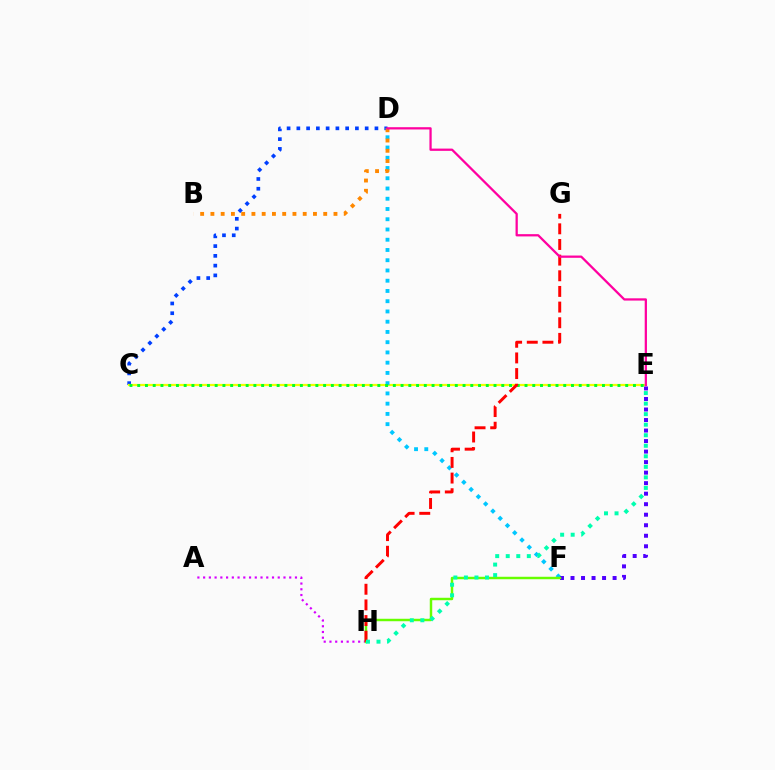{('C', 'D'): [{'color': '#003fff', 'line_style': 'dotted', 'thickness': 2.65}], ('C', 'E'): [{'color': '#eeff00', 'line_style': 'solid', 'thickness': 1.61}, {'color': '#00ff27', 'line_style': 'dotted', 'thickness': 2.1}], ('D', 'F'): [{'color': '#00c7ff', 'line_style': 'dotted', 'thickness': 2.78}], ('E', 'F'): [{'color': '#4f00ff', 'line_style': 'dotted', 'thickness': 2.86}], ('A', 'H'): [{'color': '#d600ff', 'line_style': 'dotted', 'thickness': 1.56}], ('F', 'H'): [{'color': '#66ff00', 'line_style': 'solid', 'thickness': 1.77}], ('G', 'H'): [{'color': '#ff0000', 'line_style': 'dashed', 'thickness': 2.13}], ('B', 'D'): [{'color': '#ff8800', 'line_style': 'dotted', 'thickness': 2.79}], ('E', 'H'): [{'color': '#00ffaf', 'line_style': 'dotted', 'thickness': 2.86}], ('D', 'E'): [{'color': '#ff00a0', 'line_style': 'solid', 'thickness': 1.63}]}